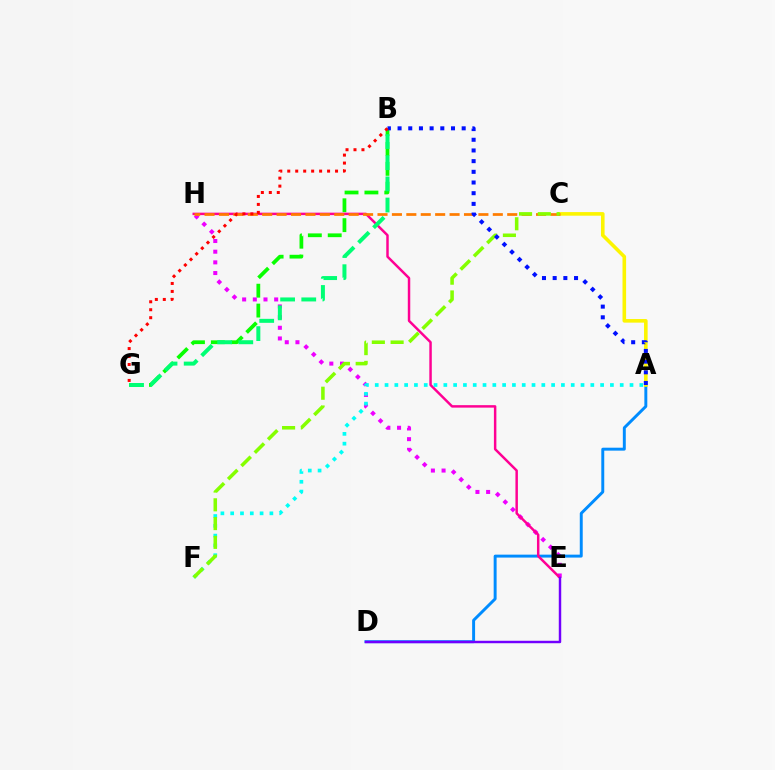{('B', 'G'): [{'color': '#08ff00', 'line_style': 'dashed', 'thickness': 2.7}, {'color': '#00ff74', 'line_style': 'dashed', 'thickness': 2.87}, {'color': '#ff0000', 'line_style': 'dotted', 'thickness': 2.16}], ('E', 'H'): [{'color': '#ee00ff', 'line_style': 'dotted', 'thickness': 2.9}, {'color': '#ff0094', 'line_style': 'solid', 'thickness': 1.78}], ('A', 'D'): [{'color': '#008cff', 'line_style': 'solid', 'thickness': 2.12}], ('A', 'C'): [{'color': '#fcf500', 'line_style': 'solid', 'thickness': 2.59}], ('C', 'H'): [{'color': '#ff7c00', 'line_style': 'dashed', 'thickness': 1.96}], ('D', 'E'): [{'color': '#7200ff', 'line_style': 'solid', 'thickness': 1.76}], ('A', 'F'): [{'color': '#00fff6', 'line_style': 'dotted', 'thickness': 2.66}], ('C', 'F'): [{'color': '#84ff00', 'line_style': 'dashed', 'thickness': 2.55}], ('A', 'B'): [{'color': '#0010ff', 'line_style': 'dotted', 'thickness': 2.9}]}